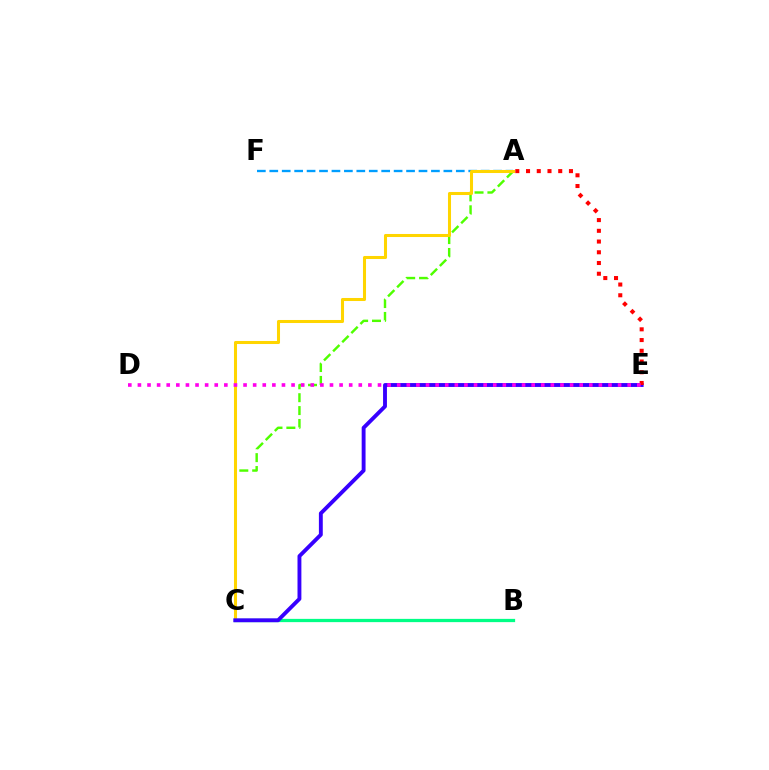{('B', 'C'): [{'color': '#00ff86', 'line_style': 'solid', 'thickness': 2.34}], ('A', 'F'): [{'color': '#009eff', 'line_style': 'dashed', 'thickness': 1.69}], ('A', 'C'): [{'color': '#4fff00', 'line_style': 'dashed', 'thickness': 1.75}, {'color': '#ffd500', 'line_style': 'solid', 'thickness': 2.19}], ('C', 'E'): [{'color': '#3700ff', 'line_style': 'solid', 'thickness': 2.79}], ('A', 'E'): [{'color': '#ff0000', 'line_style': 'dotted', 'thickness': 2.92}], ('D', 'E'): [{'color': '#ff00ed', 'line_style': 'dotted', 'thickness': 2.61}]}